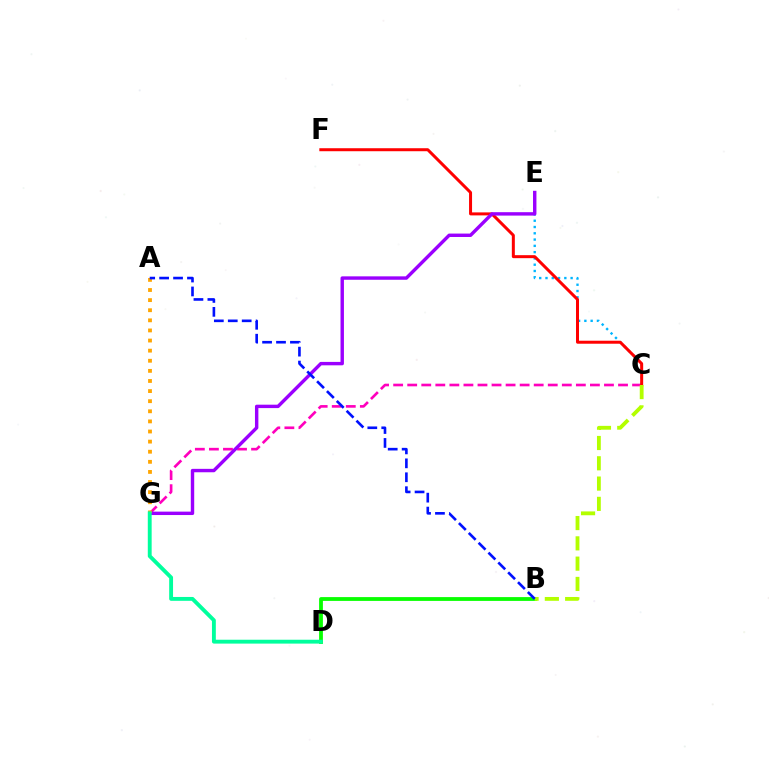{('C', 'E'): [{'color': '#00b5ff', 'line_style': 'dotted', 'thickness': 1.71}], ('C', 'G'): [{'color': '#ff00bd', 'line_style': 'dashed', 'thickness': 1.91}], ('C', 'F'): [{'color': '#ff0000', 'line_style': 'solid', 'thickness': 2.16}], ('E', 'G'): [{'color': '#9b00ff', 'line_style': 'solid', 'thickness': 2.46}], ('A', 'G'): [{'color': '#ffa500', 'line_style': 'dotted', 'thickness': 2.75}], ('B', 'D'): [{'color': '#08ff00', 'line_style': 'solid', 'thickness': 2.74}], ('D', 'G'): [{'color': '#00ff9d', 'line_style': 'solid', 'thickness': 2.78}], ('B', 'C'): [{'color': '#b3ff00', 'line_style': 'dashed', 'thickness': 2.76}], ('A', 'B'): [{'color': '#0010ff', 'line_style': 'dashed', 'thickness': 1.89}]}